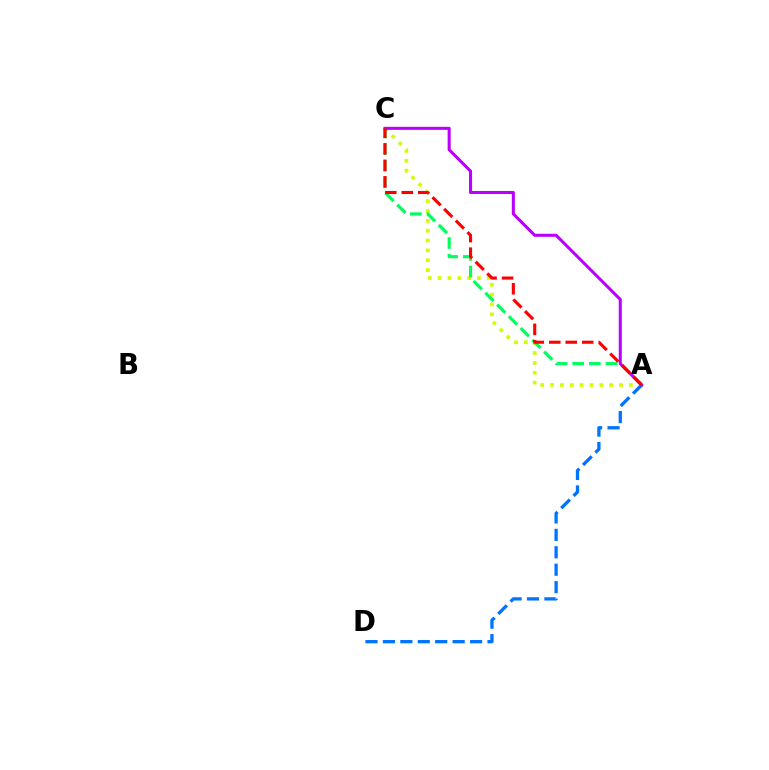{('A', 'C'): [{'color': '#d1ff00', 'line_style': 'dotted', 'thickness': 2.68}, {'color': '#00ff5c', 'line_style': 'dashed', 'thickness': 2.26}, {'color': '#b900ff', 'line_style': 'solid', 'thickness': 2.19}, {'color': '#ff0000', 'line_style': 'dashed', 'thickness': 2.24}], ('A', 'D'): [{'color': '#0074ff', 'line_style': 'dashed', 'thickness': 2.37}]}